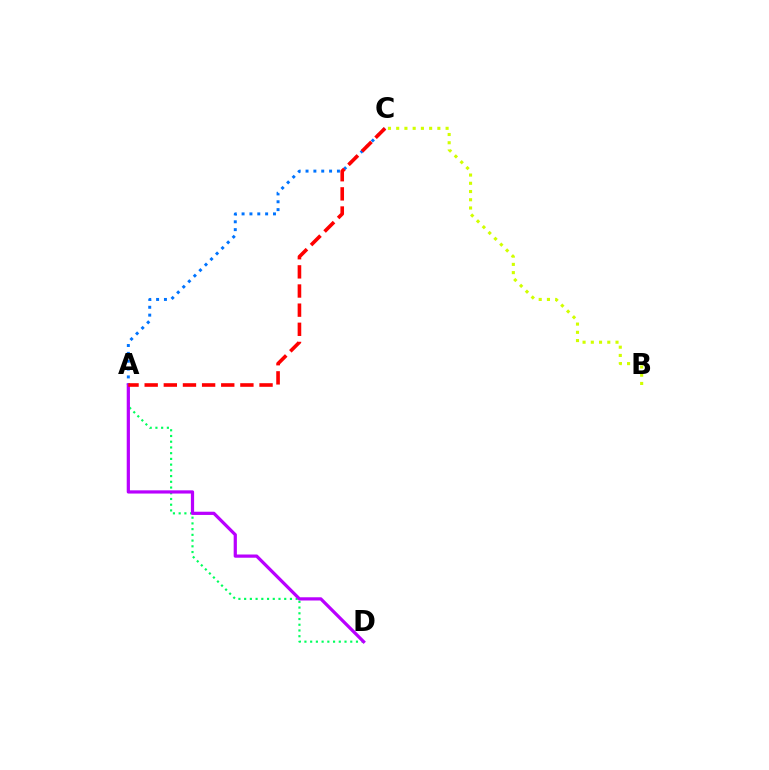{('B', 'C'): [{'color': '#d1ff00', 'line_style': 'dotted', 'thickness': 2.24}], ('A', 'D'): [{'color': '#00ff5c', 'line_style': 'dotted', 'thickness': 1.56}, {'color': '#b900ff', 'line_style': 'solid', 'thickness': 2.32}], ('A', 'C'): [{'color': '#0074ff', 'line_style': 'dotted', 'thickness': 2.13}, {'color': '#ff0000', 'line_style': 'dashed', 'thickness': 2.6}]}